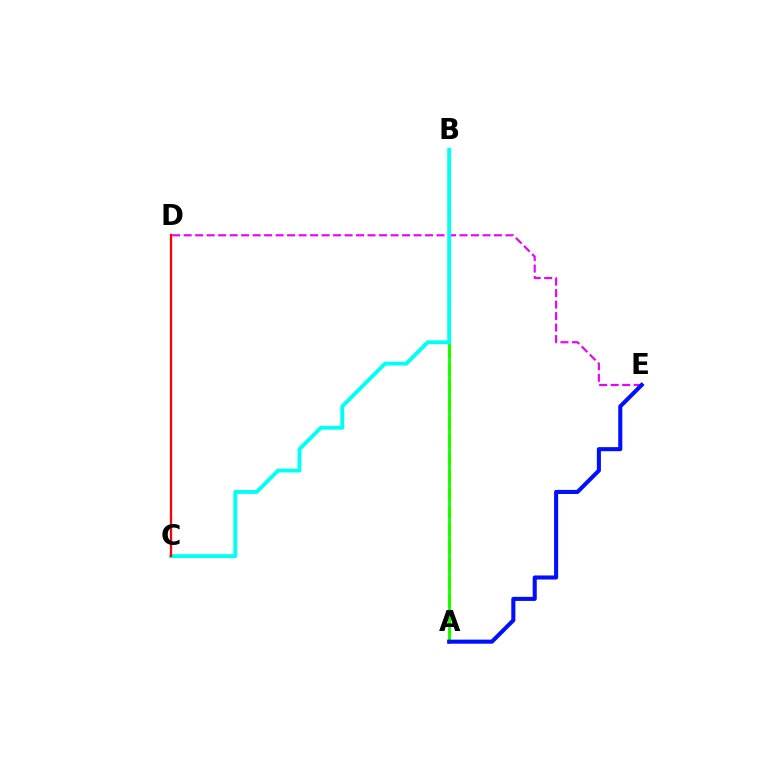{('A', 'B'): [{'color': '#fcf500', 'line_style': 'dashed', 'thickness': 2.42}, {'color': '#08ff00', 'line_style': 'solid', 'thickness': 2.01}], ('D', 'E'): [{'color': '#ee00ff', 'line_style': 'dashed', 'thickness': 1.56}], ('A', 'E'): [{'color': '#0010ff', 'line_style': 'solid', 'thickness': 2.93}], ('B', 'C'): [{'color': '#00fff6', 'line_style': 'solid', 'thickness': 2.78}], ('C', 'D'): [{'color': '#ff0000', 'line_style': 'solid', 'thickness': 1.63}]}